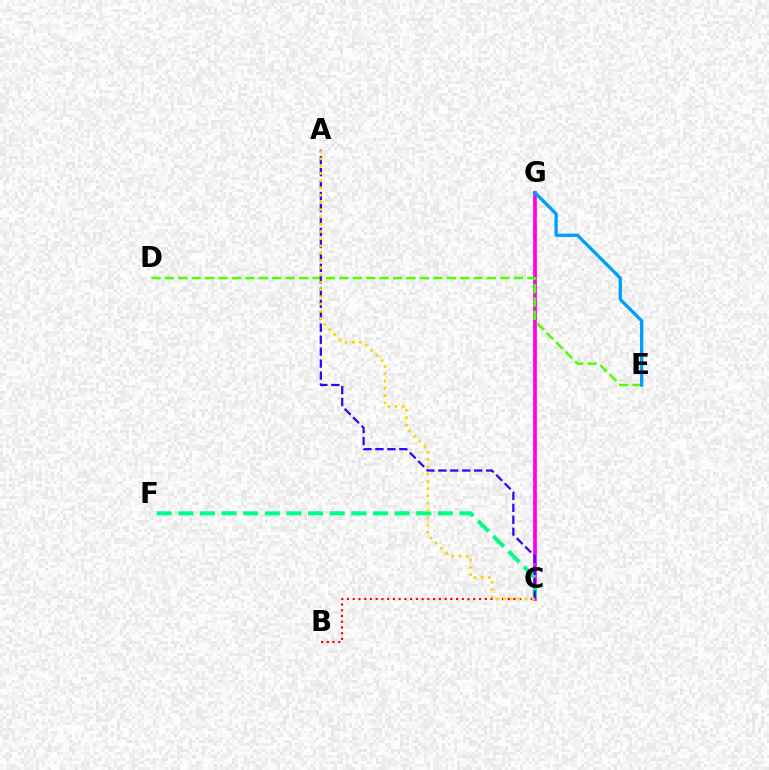{('C', 'G'): [{'color': '#ff00ed', 'line_style': 'solid', 'thickness': 2.66}], ('B', 'C'): [{'color': '#ff0000', 'line_style': 'dotted', 'thickness': 1.56}], ('C', 'F'): [{'color': '#00ff86', 'line_style': 'dashed', 'thickness': 2.94}], ('D', 'E'): [{'color': '#4fff00', 'line_style': 'dashed', 'thickness': 1.82}], ('A', 'C'): [{'color': '#3700ff', 'line_style': 'dashed', 'thickness': 1.63}, {'color': '#ffd500', 'line_style': 'dotted', 'thickness': 1.97}], ('E', 'G'): [{'color': '#009eff', 'line_style': 'solid', 'thickness': 2.38}]}